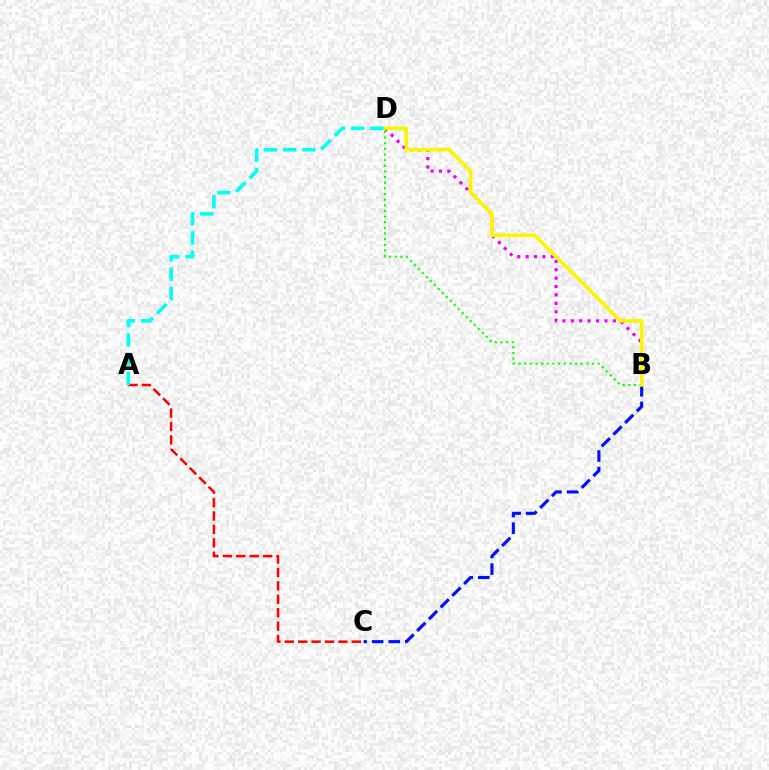{('B', 'D'): [{'color': '#ee00ff', 'line_style': 'dotted', 'thickness': 2.29}, {'color': '#08ff00', 'line_style': 'dotted', 'thickness': 1.53}, {'color': '#fcf500', 'line_style': 'solid', 'thickness': 2.57}], ('B', 'C'): [{'color': '#0010ff', 'line_style': 'dashed', 'thickness': 2.25}], ('A', 'C'): [{'color': '#ff0000', 'line_style': 'dashed', 'thickness': 1.82}], ('A', 'D'): [{'color': '#00fff6', 'line_style': 'dashed', 'thickness': 2.61}]}